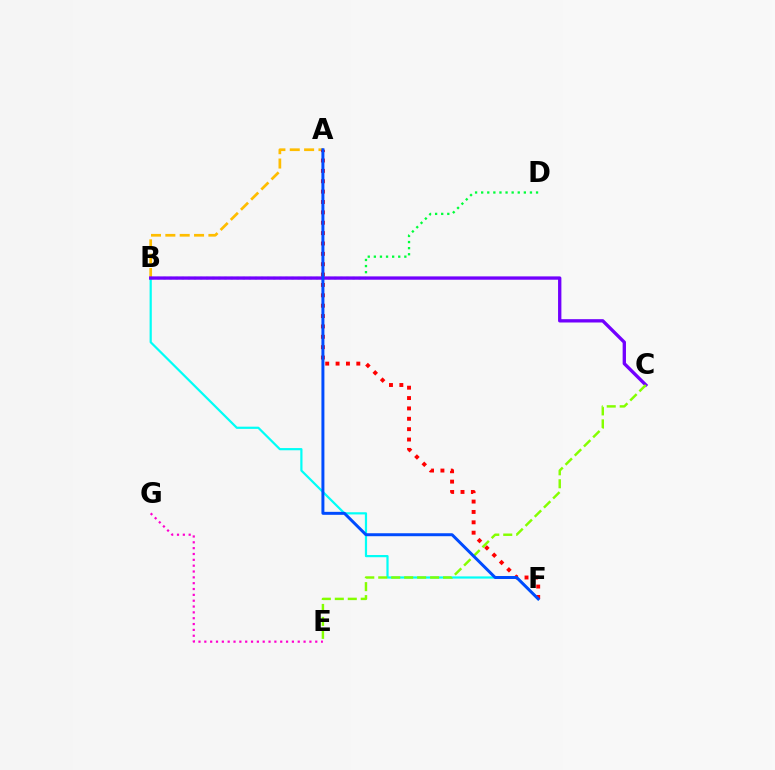{('A', 'B'): [{'color': '#ffbd00', 'line_style': 'dashed', 'thickness': 1.95}], ('B', 'F'): [{'color': '#00fff6', 'line_style': 'solid', 'thickness': 1.59}], ('E', 'G'): [{'color': '#ff00cf', 'line_style': 'dotted', 'thickness': 1.59}], ('B', 'D'): [{'color': '#00ff39', 'line_style': 'dotted', 'thickness': 1.66}], ('A', 'F'): [{'color': '#ff0000', 'line_style': 'dotted', 'thickness': 2.82}, {'color': '#004bff', 'line_style': 'solid', 'thickness': 2.14}], ('B', 'C'): [{'color': '#7200ff', 'line_style': 'solid', 'thickness': 2.4}], ('C', 'E'): [{'color': '#84ff00', 'line_style': 'dashed', 'thickness': 1.76}]}